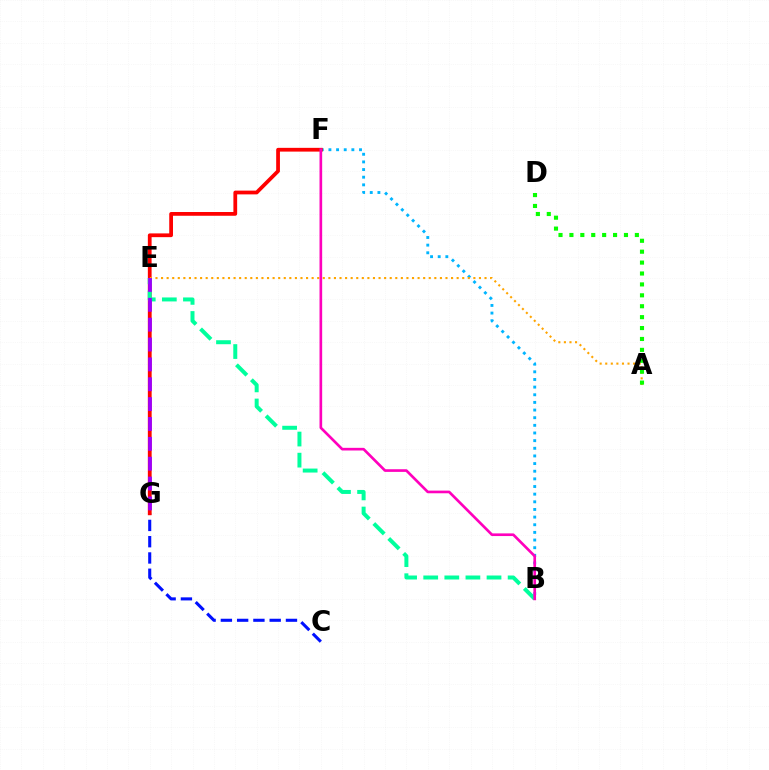{('B', 'F'): [{'color': '#00b5ff', 'line_style': 'dotted', 'thickness': 2.08}, {'color': '#ff00bd', 'line_style': 'solid', 'thickness': 1.92}], ('C', 'G'): [{'color': '#0010ff', 'line_style': 'dashed', 'thickness': 2.21}], ('E', 'G'): [{'color': '#b3ff00', 'line_style': 'solid', 'thickness': 1.75}, {'color': '#9b00ff', 'line_style': 'dashed', 'thickness': 2.7}], ('F', 'G'): [{'color': '#ff0000', 'line_style': 'solid', 'thickness': 2.7}], ('B', 'E'): [{'color': '#00ff9d', 'line_style': 'dashed', 'thickness': 2.87}], ('A', 'E'): [{'color': '#ffa500', 'line_style': 'dotted', 'thickness': 1.52}], ('A', 'D'): [{'color': '#08ff00', 'line_style': 'dotted', 'thickness': 2.96}]}